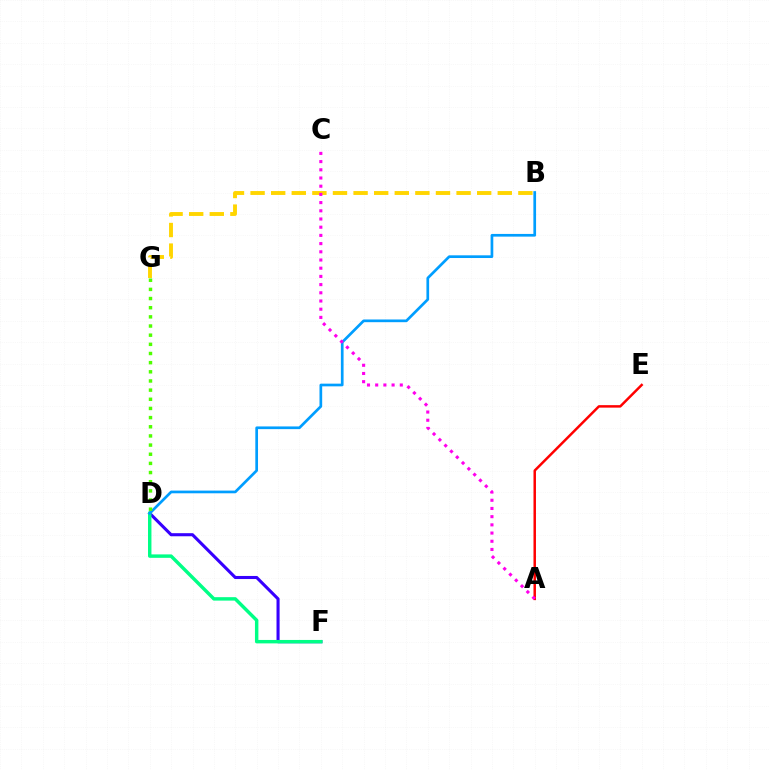{('D', 'F'): [{'color': '#3700ff', 'line_style': 'solid', 'thickness': 2.22}, {'color': '#00ff86', 'line_style': 'solid', 'thickness': 2.48}], ('A', 'E'): [{'color': '#ff0000', 'line_style': 'solid', 'thickness': 1.79}], ('B', 'D'): [{'color': '#009eff', 'line_style': 'solid', 'thickness': 1.94}], ('D', 'G'): [{'color': '#4fff00', 'line_style': 'dotted', 'thickness': 2.49}], ('B', 'G'): [{'color': '#ffd500', 'line_style': 'dashed', 'thickness': 2.8}], ('A', 'C'): [{'color': '#ff00ed', 'line_style': 'dotted', 'thickness': 2.23}]}